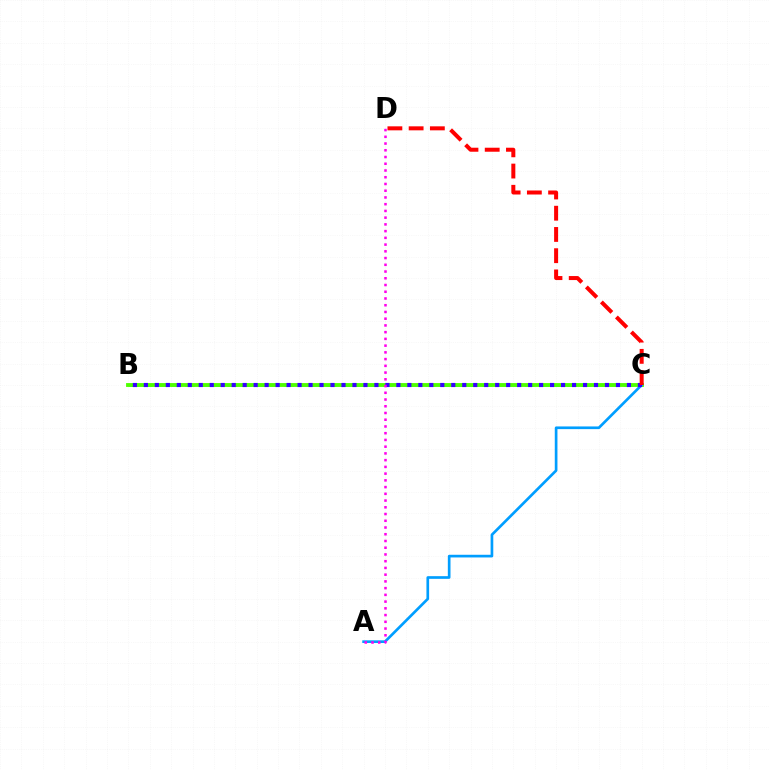{('B', 'C'): [{'color': '#ffd500', 'line_style': 'dashed', 'thickness': 1.51}, {'color': '#00ff86', 'line_style': 'dashed', 'thickness': 1.92}, {'color': '#4fff00', 'line_style': 'solid', 'thickness': 2.77}, {'color': '#3700ff', 'line_style': 'dotted', 'thickness': 2.98}], ('A', 'C'): [{'color': '#009eff', 'line_style': 'solid', 'thickness': 1.93}], ('A', 'D'): [{'color': '#ff00ed', 'line_style': 'dotted', 'thickness': 1.83}], ('C', 'D'): [{'color': '#ff0000', 'line_style': 'dashed', 'thickness': 2.88}]}